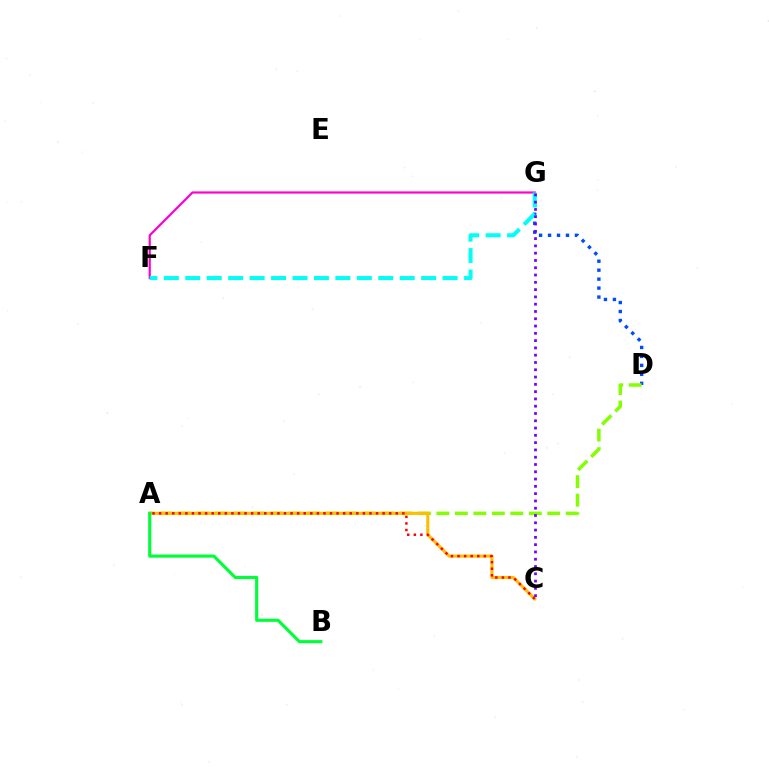{('D', 'G'): [{'color': '#004bff', 'line_style': 'dotted', 'thickness': 2.43}], ('F', 'G'): [{'color': '#ff00cf', 'line_style': 'solid', 'thickness': 1.58}, {'color': '#00fff6', 'line_style': 'dashed', 'thickness': 2.91}], ('A', 'D'): [{'color': '#84ff00', 'line_style': 'dashed', 'thickness': 2.51}], ('A', 'C'): [{'color': '#ffbd00', 'line_style': 'solid', 'thickness': 2.22}, {'color': '#ff0000', 'line_style': 'dotted', 'thickness': 1.79}], ('A', 'B'): [{'color': '#00ff39', 'line_style': 'solid', 'thickness': 2.25}], ('C', 'G'): [{'color': '#7200ff', 'line_style': 'dotted', 'thickness': 1.98}]}